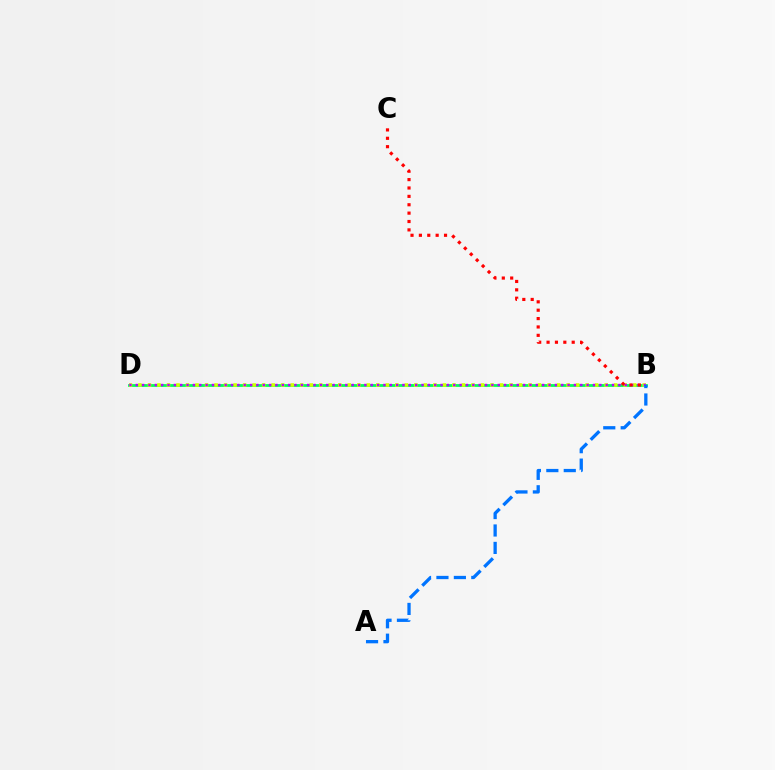{('B', 'D'): [{'color': '#00ff5c', 'line_style': 'solid', 'thickness': 2.0}, {'color': '#d1ff00', 'line_style': 'dotted', 'thickness': 2.59}, {'color': '#b900ff', 'line_style': 'dotted', 'thickness': 1.73}], ('A', 'B'): [{'color': '#0074ff', 'line_style': 'dashed', 'thickness': 2.37}], ('B', 'C'): [{'color': '#ff0000', 'line_style': 'dotted', 'thickness': 2.28}]}